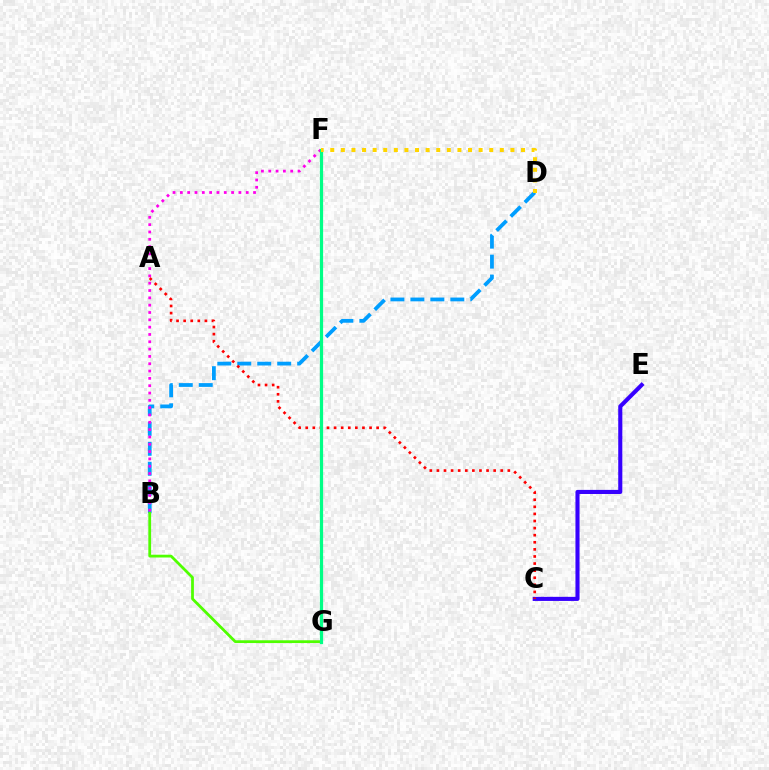{('B', 'D'): [{'color': '#009eff', 'line_style': 'dashed', 'thickness': 2.71}], ('B', 'F'): [{'color': '#ff00ed', 'line_style': 'dotted', 'thickness': 1.99}], ('C', 'E'): [{'color': '#3700ff', 'line_style': 'solid', 'thickness': 2.95}], ('A', 'C'): [{'color': '#ff0000', 'line_style': 'dotted', 'thickness': 1.93}], ('B', 'G'): [{'color': '#4fff00', 'line_style': 'solid', 'thickness': 2.0}], ('F', 'G'): [{'color': '#00ff86', 'line_style': 'solid', 'thickness': 2.32}], ('D', 'F'): [{'color': '#ffd500', 'line_style': 'dotted', 'thickness': 2.88}]}